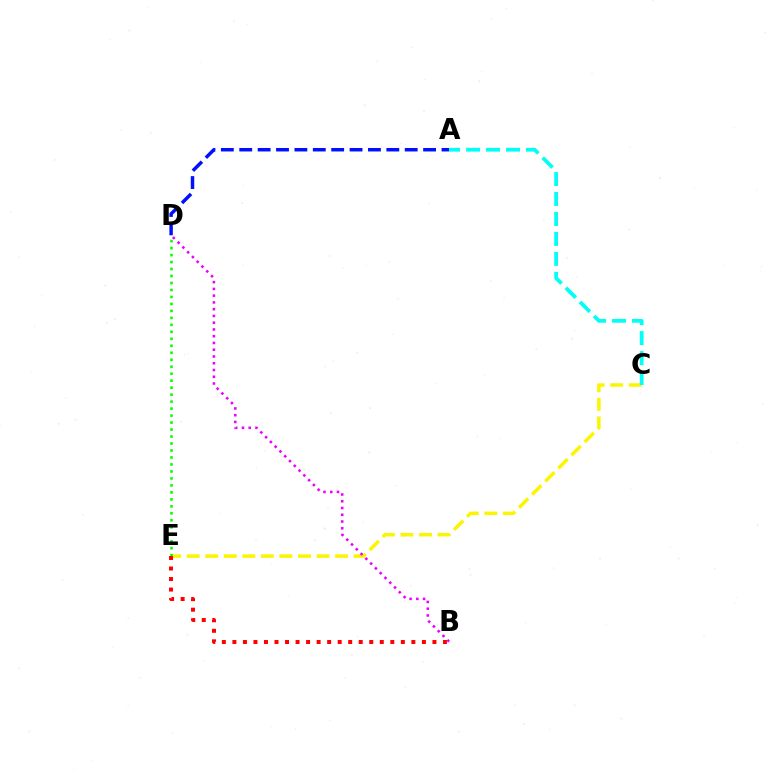{('A', 'D'): [{'color': '#0010ff', 'line_style': 'dashed', 'thickness': 2.5}], ('C', 'E'): [{'color': '#fcf500', 'line_style': 'dashed', 'thickness': 2.52}], ('D', 'E'): [{'color': '#08ff00', 'line_style': 'dotted', 'thickness': 1.9}], ('A', 'C'): [{'color': '#00fff6', 'line_style': 'dashed', 'thickness': 2.71}], ('B', 'D'): [{'color': '#ee00ff', 'line_style': 'dotted', 'thickness': 1.84}], ('B', 'E'): [{'color': '#ff0000', 'line_style': 'dotted', 'thickness': 2.86}]}